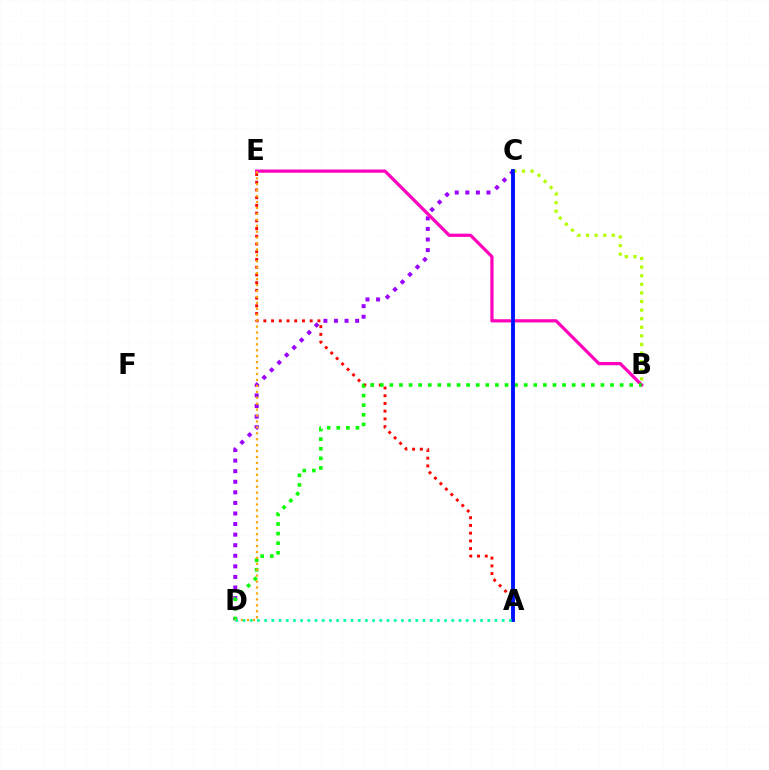{('A', 'C'): [{'color': '#00b5ff', 'line_style': 'solid', 'thickness': 2.65}, {'color': '#0010ff', 'line_style': 'solid', 'thickness': 2.72}], ('C', 'D'): [{'color': '#9b00ff', 'line_style': 'dotted', 'thickness': 2.87}], ('A', 'E'): [{'color': '#ff0000', 'line_style': 'dotted', 'thickness': 2.1}], ('B', 'E'): [{'color': '#ff00bd', 'line_style': 'solid', 'thickness': 2.33}], ('B', 'D'): [{'color': '#08ff00', 'line_style': 'dotted', 'thickness': 2.61}], ('B', 'C'): [{'color': '#b3ff00', 'line_style': 'dotted', 'thickness': 2.33}], ('D', 'E'): [{'color': '#ffa500', 'line_style': 'dotted', 'thickness': 1.61}], ('A', 'D'): [{'color': '#00ff9d', 'line_style': 'dotted', 'thickness': 1.96}]}